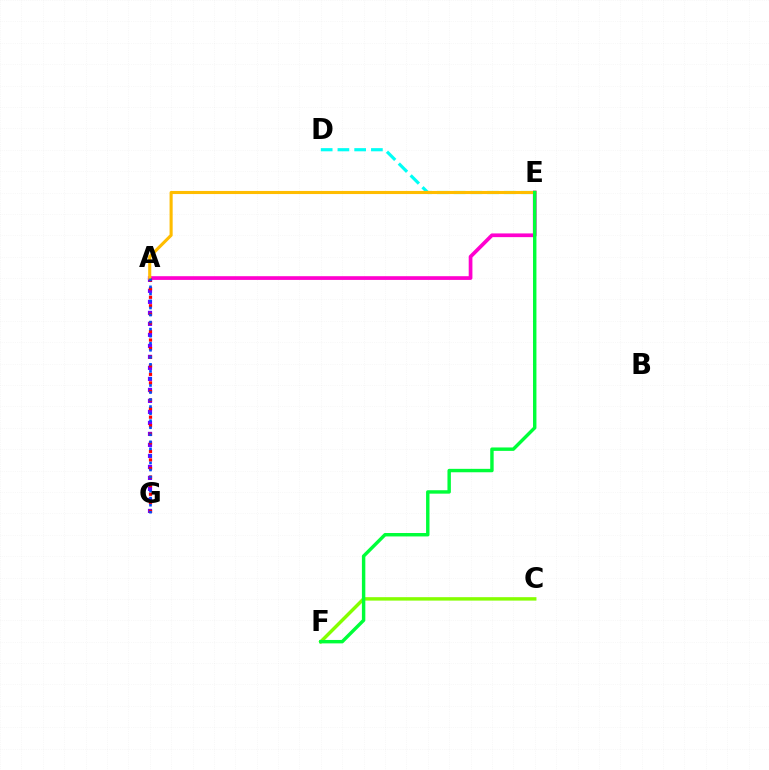{('D', 'E'): [{'color': '#00fff6', 'line_style': 'dashed', 'thickness': 2.27}], ('C', 'F'): [{'color': '#84ff00', 'line_style': 'solid', 'thickness': 2.47}], ('A', 'E'): [{'color': '#ff00cf', 'line_style': 'solid', 'thickness': 2.67}, {'color': '#ffbd00', 'line_style': 'solid', 'thickness': 2.23}], ('A', 'G'): [{'color': '#7200ff', 'line_style': 'dotted', 'thickness': 2.99}, {'color': '#ff0000', 'line_style': 'dotted', 'thickness': 2.33}, {'color': '#004bff', 'line_style': 'dotted', 'thickness': 1.91}], ('E', 'F'): [{'color': '#00ff39', 'line_style': 'solid', 'thickness': 2.46}]}